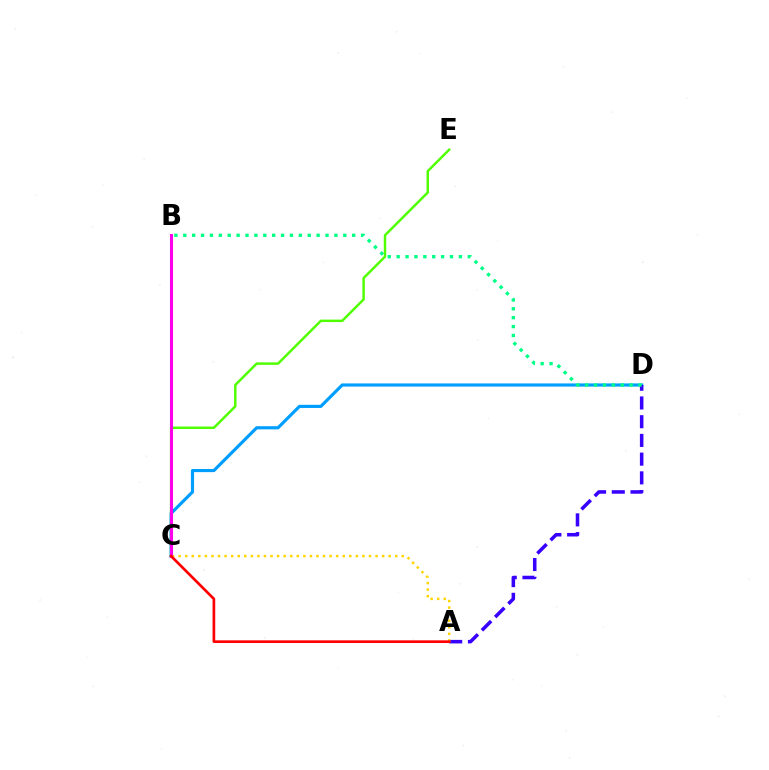{('C', 'D'): [{'color': '#009eff', 'line_style': 'solid', 'thickness': 2.27}], ('A', 'D'): [{'color': '#3700ff', 'line_style': 'dashed', 'thickness': 2.54}], ('C', 'E'): [{'color': '#4fff00', 'line_style': 'solid', 'thickness': 1.77}], ('A', 'C'): [{'color': '#ffd500', 'line_style': 'dotted', 'thickness': 1.78}, {'color': '#ff0000', 'line_style': 'solid', 'thickness': 1.93}], ('B', 'C'): [{'color': '#ff00ed', 'line_style': 'solid', 'thickness': 2.21}], ('B', 'D'): [{'color': '#00ff86', 'line_style': 'dotted', 'thickness': 2.42}]}